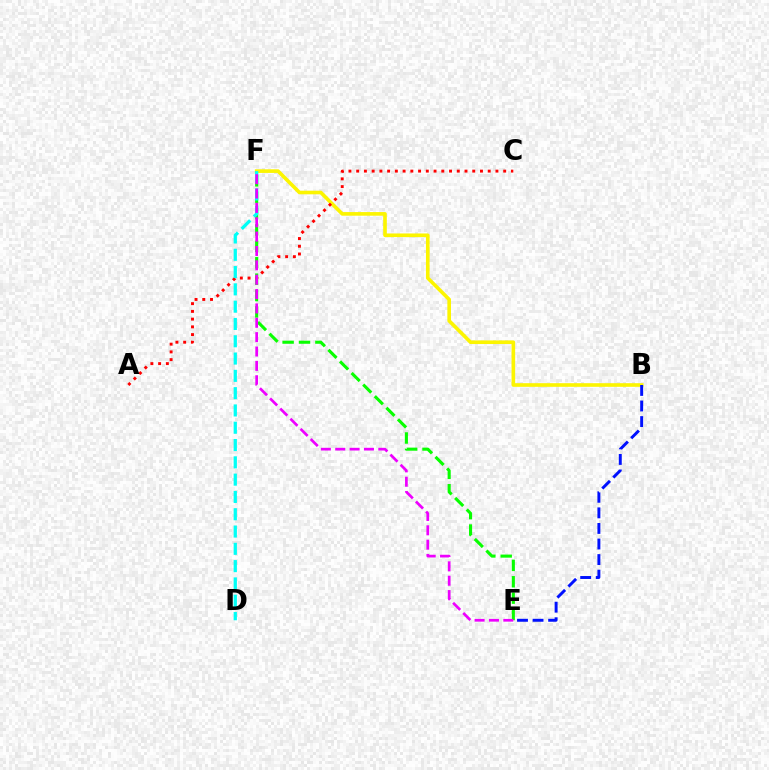{('B', 'F'): [{'color': '#fcf500', 'line_style': 'solid', 'thickness': 2.62}], ('E', 'F'): [{'color': '#08ff00', 'line_style': 'dashed', 'thickness': 2.23}, {'color': '#ee00ff', 'line_style': 'dashed', 'thickness': 1.95}], ('A', 'C'): [{'color': '#ff0000', 'line_style': 'dotted', 'thickness': 2.1}], ('B', 'E'): [{'color': '#0010ff', 'line_style': 'dashed', 'thickness': 2.12}], ('D', 'F'): [{'color': '#00fff6', 'line_style': 'dashed', 'thickness': 2.35}]}